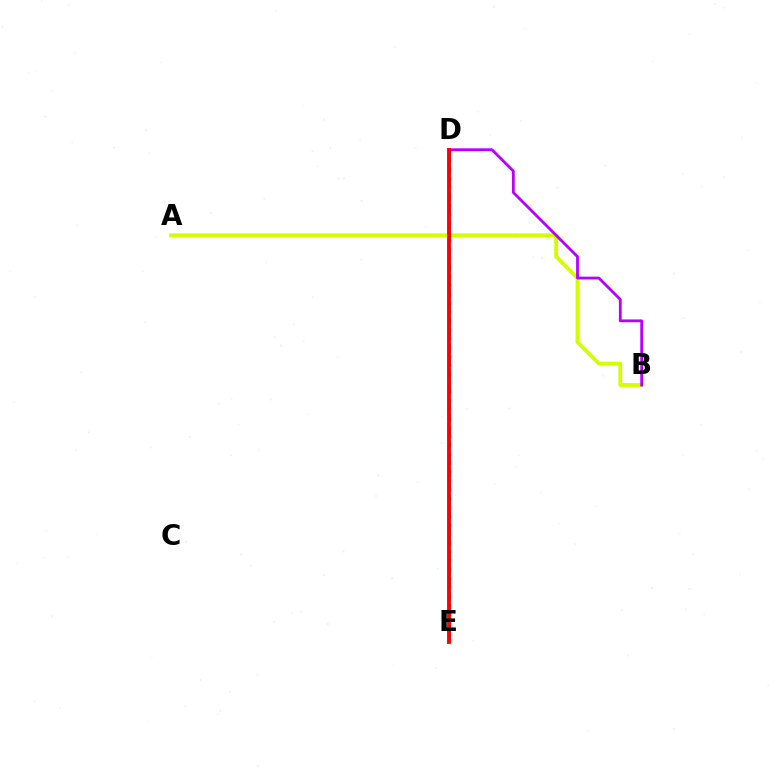{('A', 'B'): [{'color': '#d1ff00', 'line_style': 'solid', 'thickness': 2.76}], ('D', 'E'): [{'color': '#00ff5c', 'line_style': 'dotted', 'thickness': 2.41}, {'color': '#0074ff', 'line_style': 'dashed', 'thickness': 1.87}, {'color': '#ff0000', 'line_style': 'solid', 'thickness': 2.77}], ('B', 'D'): [{'color': '#b900ff', 'line_style': 'solid', 'thickness': 2.02}]}